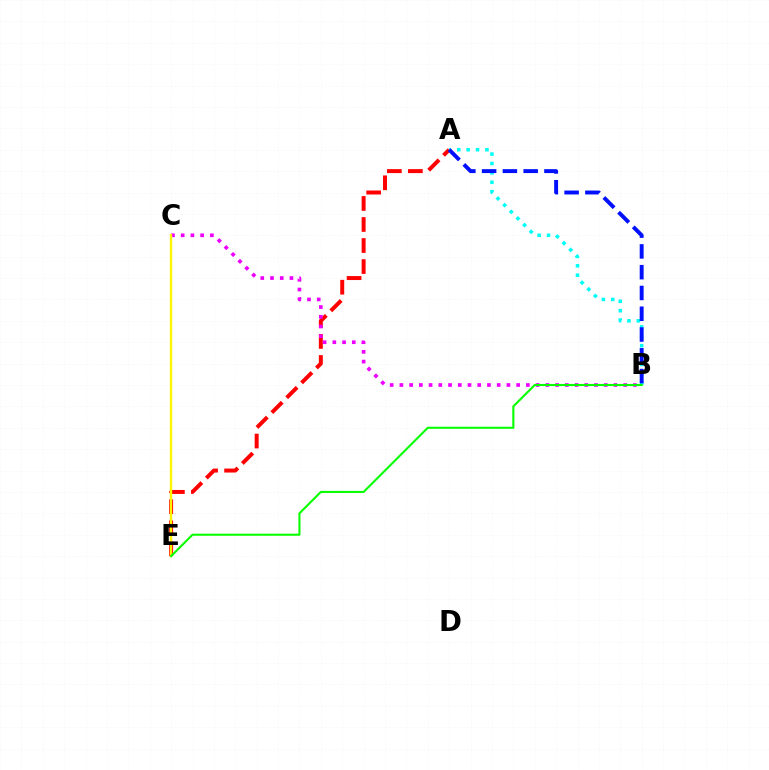{('A', 'E'): [{'color': '#ff0000', 'line_style': 'dashed', 'thickness': 2.86}], ('B', 'C'): [{'color': '#ee00ff', 'line_style': 'dotted', 'thickness': 2.64}], ('C', 'E'): [{'color': '#fcf500', 'line_style': 'solid', 'thickness': 1.7}], ('A', 'B'): [{'color': '#00fff6', 'line_style': 'dotted', 'thickness': 2.55}, {'color': '#0010ff', 'line_style': 'dashed', 'thickness': 2.82}], ('B', 'E'): [{'color': '#08ff00', 'line_style': 'solid', 'thickness': 1.51}]}